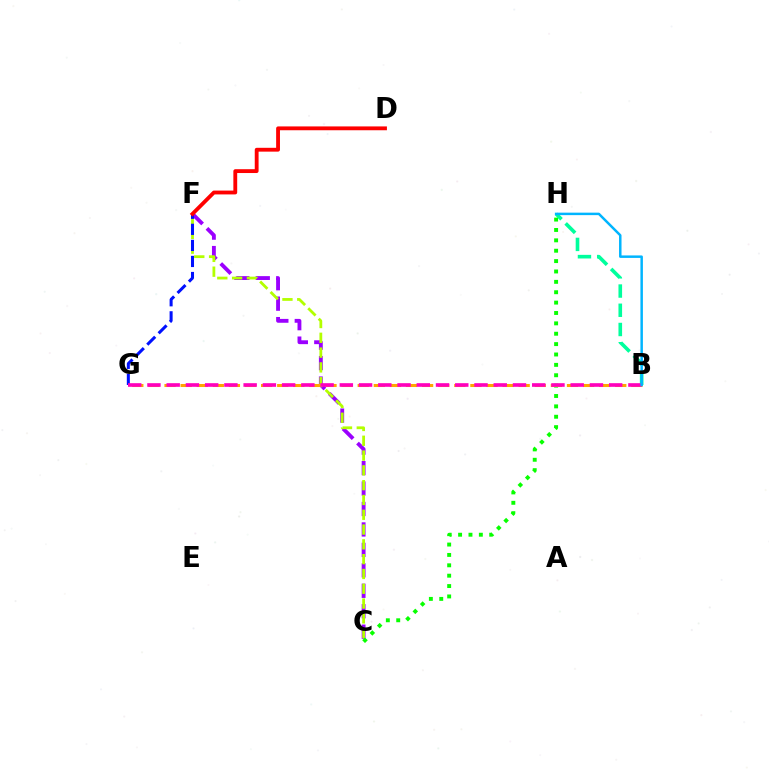{('C', 'F'): [{'color': '#9b00ff', 'line_style': 'dashed', 'thickness': 2.78}, {'color': '#b3ff00', 'line_style': 'dashed', 'thickness': 2.01}], ('B', 'H'): [{'color': '#00ff9d', 'line_style': 'dashed', 'thickness': 2.61}, {'color': '#00b5ff', 'line_style': 'solid', 'thickness': 1.78}], ('F', 'G'): [{'color': '#0010ff', 'line_style': 'dashed', 'thickness': 2.18}], ('C', 'H'): [{'color': '#08ff00', 'line_style': 'dotted', 'thickness': 2.82}], ('B', 'G'): [{'color': '#ffa500', 'line_style': 'dashed', 'thickness': 2.19}, {'color': '#ff00bd', 'line_style': 'dashed', 'thickness': 2.61}], ('D', 'F'): [{'color': '#ff0000', 'line_style': 'solid', 'thickness': 2.76}]}